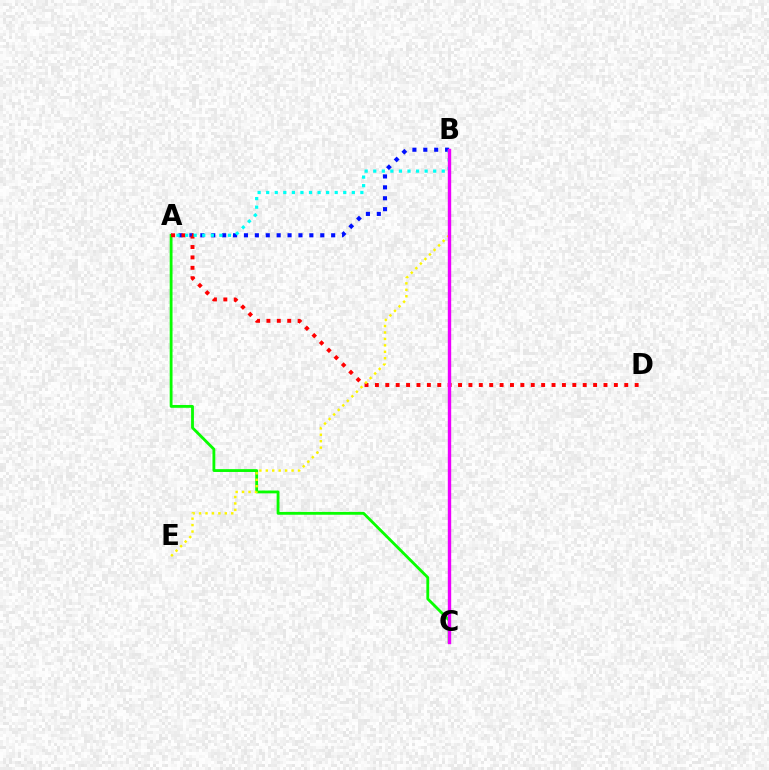{('A', 'B'): [{'color': '#0010ff', 'line_style': 'dotted', 'thickness': 2.96}, {'color': '#00fff6', 'line_style': 'dotted', 'thickness': 2.33}], ('A', 'C'): [{'color': '#08ff00', 'line_style': 'solid', 'thickness': 2.03}], ('A', 'D'): [{'color': '#ff0000', 'line_style': 'dotted', 'thickness': 2.82}], ('B', 'E'): [{'color': '#fcf500', 'line_style': 'dotted', 'thickness': 1.75}], ('B', 'C'): [{'color': '#ee00ff', 'line_style': 'solid', 'thickness': 2.43}]}